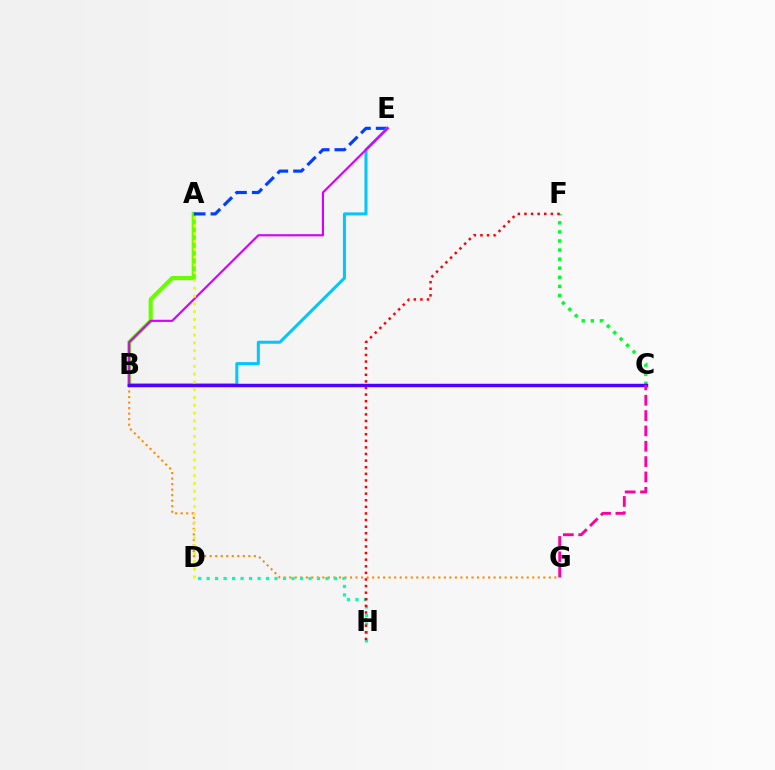{('A', 'B'): [{'color': '#66ff00', 'line_style': 'solid', 'thickness': 2.98}], ('B', 'G'): [{'color': '#ff8800', 'line_style': 'dotted', 'thickness': 1.5}], ('D', 'H'): [{'color': '#00ffaf', 'line_style': 'dotted', 'thickness': 2.31}], ('C', 'F'): [{'color': '#00ff27', 'line_style': 'dotted', 'thickness': 2.47}], ('A', 'E'): [{'color': '#003fff', 'line_style': 'dashed', 'thickness': 2.27}], ('B', 'E'): [{'color': '#00c7ff', 'line_style': 'solid', 'thickness': 2.17}, {'color': '#d600ff', 'line_style': 'solid', 'thickness': 1.56}], ('B', 'C'): [{'color': '#4f00ff', 'line_style': 'solid', 'thickness': 2.48}], ('C', 'G'): [{'color': '#ff00a0', 'line_style': 'dashed', 'thickness': 2.08}], ('A', 'D'): [{'color': '#eeff00', 'line_style': 'dotted', 'thickness': 2.12}], ('F', 'H'): [{'color': '#ff0000', 'line_style': 'dotted', 'thickness': 1.79}]}